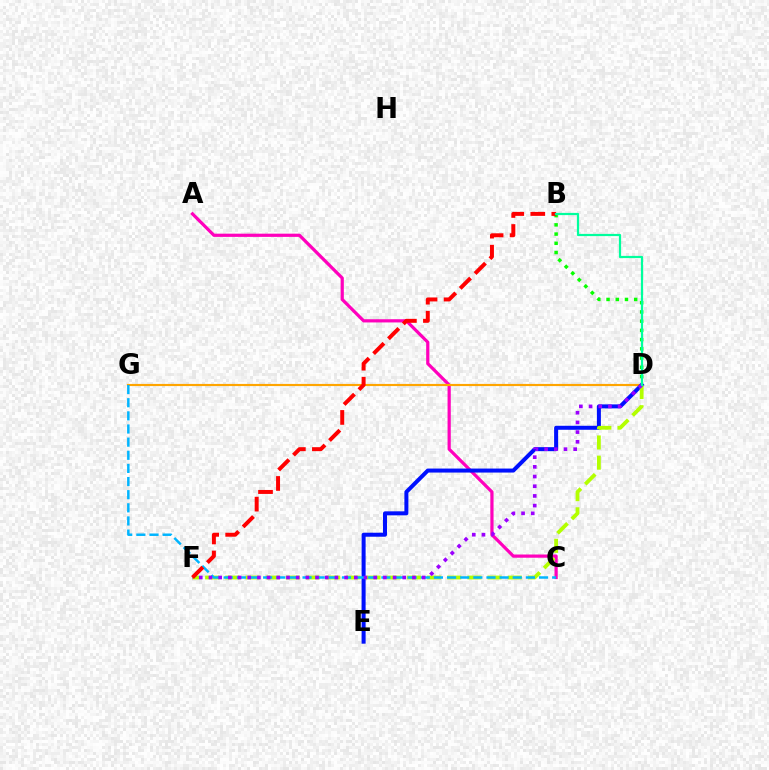{('A', 'C'): [{'color': '#ff00bd', 'line_style': 'solid', 'thickness': 2.31}], ('D', 'G'): [{'color': '#ffa500', 'line_style': 'solid', 'thickness': 1.55}], ('B', 'D'): [{'color': '#08ff00', 'line_style': 'dotted', 'thickness': 2.51}, {'color': '#00ff9d', 'line_style': 'solid', 'thickness': 1.59}], ('D', 'E'): [{'color': '#0010ff', 'line_style': 'solid', 'thickness': 2.88}], ('D', 'F'): [{'color': '#b3ff00', 'line_style': 'dashed', 'thickness': 2.74}, {'color': '#9b00ff', 'line_style': 'dotted', 'thickness': 2.63}], ('C', 'G'): [{'color': '#00b5ff', 'line_style': 'dashed', 'thickness': 1.78}], ('B', 'F'): [{'color': '#ff0000', 'line_style': 'dashed', 'thickness': 2.86}]}